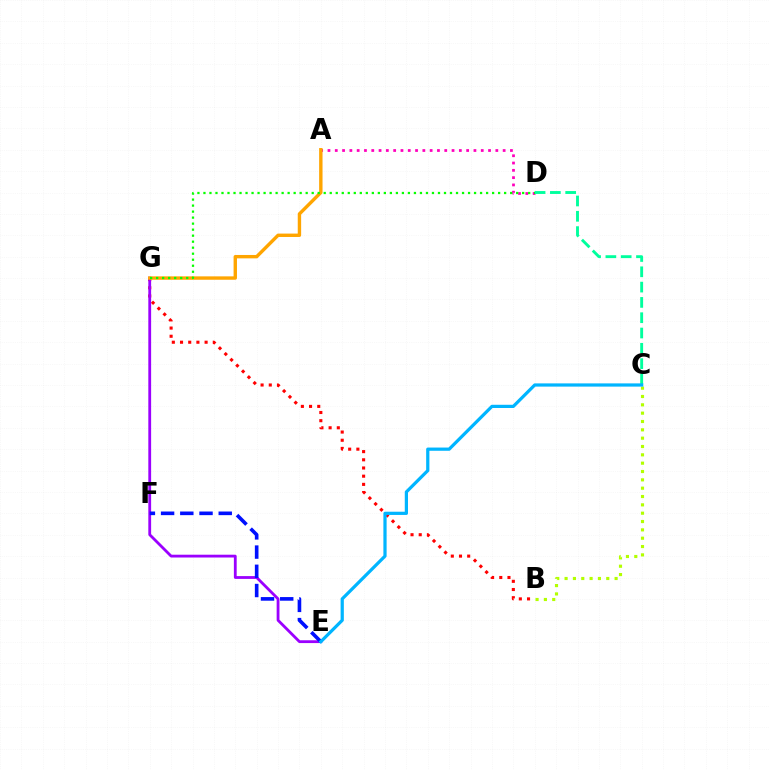{('A', 'D'): [{'color': '#ff00bd', 'line_style': 'dotted', 'thickness': 1.98}], ('B', 'G'): [{'color': '#ff0000', 'line_style': 'dotted', 'thickness': 2.23}], ('C', 'D'): [{'color': '#00ff9d', 'line_style': 'dashed', 'thickness': 2.08}], ('B', 'C'): [{'color': '#b3ff00', 'line_style': 'dotted', 'thickness': 2.26}], ('E', 'G'): [{'color': '#9b00ff', 'line_style': 'solid', 'thickness': 2.02}], ('A', 'G'): [{'color': '#ffa500', 'line_style': 'solid', 'thickness': 2.44}], ('E', 'F'): [{'color': '#0010ff', 'line_style': 'dashed', 'thickness': 2.61}], ('C', 'E'): [{'color': '#00b5ff', 'line_style': 'solid', 'thickness': 2.32}], ('D', 'G'): [{'color': '#08ff00', 'line_style': 'dotted', 'thickness': 1.63}]}